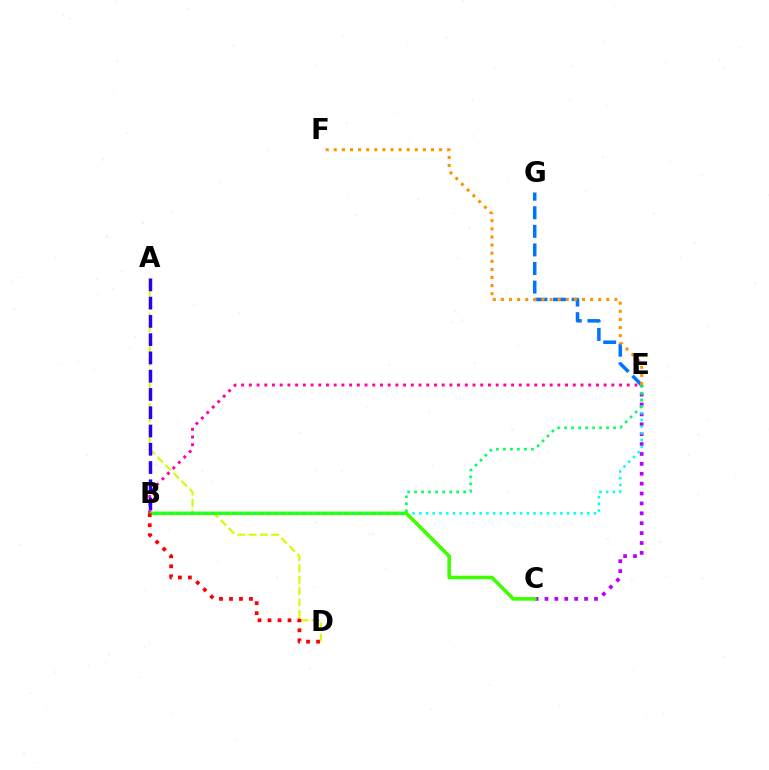{('C', 'E'): [{'color': '#b900ff', 'line_style': 'dotted', 'thickness': 2.69}], ('A', 'D'): [{'color': '#d1ff00', 'line_style': 'dashed', 'thickness': 1.54}], ('B', 'E'): [{'color': '#00fff6', 'line_style': 'dotted', 'thickness': 1.83}, {'color': '#ff00ac', 'line_style': 'dotted', 'thickness': 2.1}, {'color': '#00ff5c', 'line_style': 'dotted', 'thickness': 1.9}], ('E', 'G'): [{'color': '#0074ff', 'line_style': 'dashed', 'thickness': 2.52}], ('B', 'C'): [{'color': '#3dff00', 'line_style': 'solid', 'thickness': 2.58}], ('E', 'F'): [{'color': '#ff9400', 'line_style': 'dotted', 'thickness': 2.2}], ('B', 'D'): [{'color': '#ff0000', 'line_style': 'dotted', 'thickness': 2.71}], ('A', 'B'): [{'color': '#2500ff', 'line_style': 'dashed', 'thickness': 2.48}]}